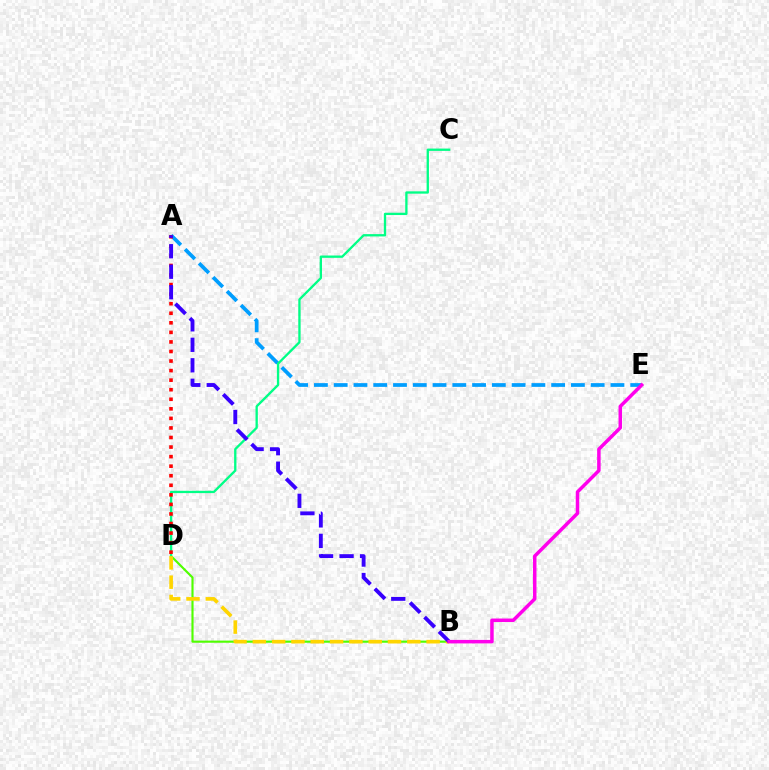{('A', 'E'): [{'color': '#009eff', 'line_style': 'dashed', 'thickness': 2.69}], ('B', 'D'): [{'color': '#4fff00', 'line_style': 'solid', 'thickness': 1.54}, {'color': '#ffd500', 'line_style': 'dashed', 'thickness': 2.62}], ('C', 'D'): [{'color': '#00ff86', 'line_style': 'solid', 'thickness': 1.67}], ('A', 'D'): [{'color': '#ff0000', 'line_style': 'dotted', 'thickness': 2.6}], ('A', 'B'): [{'color': '#3700ff', 'line_style': 'dashed', 'thickness': 2.78}], ('B', 'E'): [{'color': '#ff00ed', 'line_style': 'solid', 'thickness': 2.51}]}